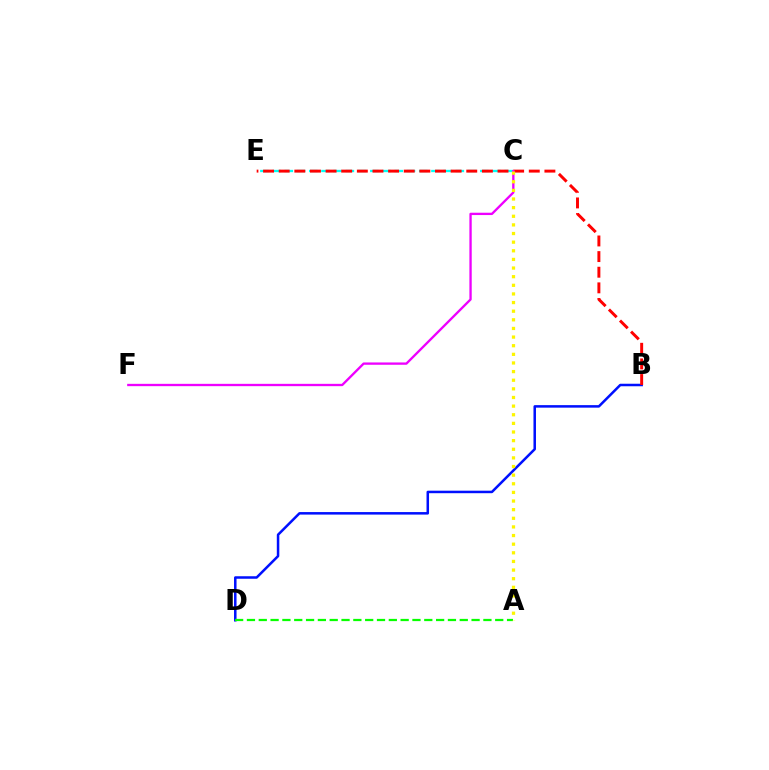{('B', 'D'): [{'color': '#0010ff', 'line_style': 'solid', 'thickness': 1.81}], ('C', 'E'): [{'color': '#00fff6', 'line_style': 'dashed', 'thickness': 1.66}], ('B', 'E'): [{'color': '#ff0000', 'line_style': 'dashed', 'thickness': 2.12}], ('C', 'F'): [{'color': '#ee00ff', 'line_style': 'solid', 'thickness': 1.68}], ('A', 'D'): [{'color': '#08ff00', 'line_style': 'dashed', 'thickness': 1.61}], ('A', 'C'): [{'color': '#fcf500', 'line_style': 'dotted', 'thickness': 2.34}]}